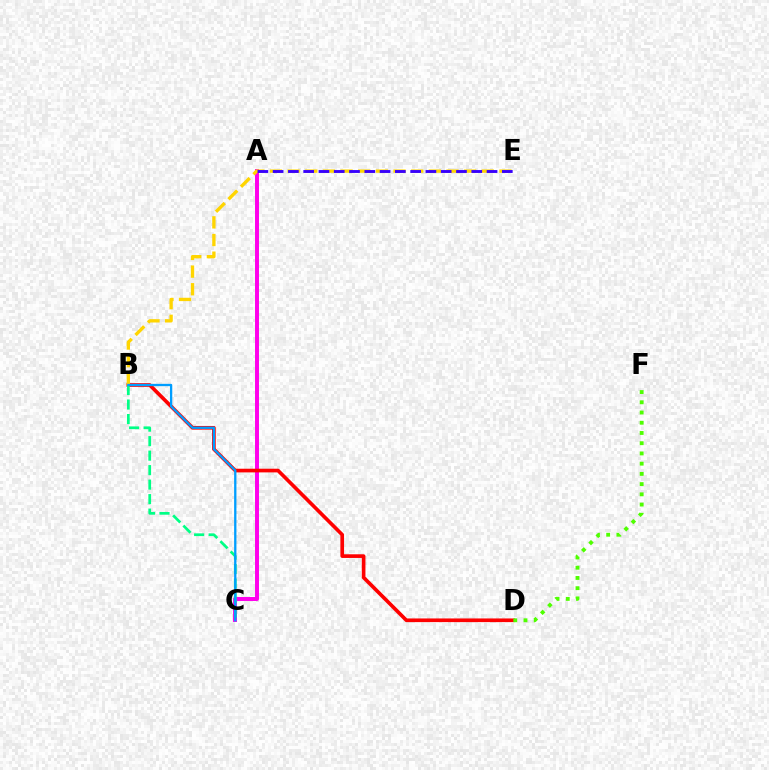{('A', 'C'): [{'color': '#ff00ed', 'line_style': 'solid', 'thickness': 2.85}], ('B', 'D'): [{'color': '#ff0000', 'line_style': 'solid', 'thickness': 2.64}], ('B', 'E'): [{'color': '#ffd500', 'line_style': 'dashed', 'thickness': 2.4}], ('B', 'C'): [{'color': '#00ff86', 'line_style': 'dashed', 'thickness': 1.97}, {'color': '#009eff', 'line_style': 'solid', 'thickness': 1.66}], ('A', 'E'): [{'color': '#3700ff', 'line_style': 'dashed', 'thickness': 2.08}], ('D', 'F'): [{'color': '#4fff00', 'line_style': 'dotted', 'thickness': 2.78}]}